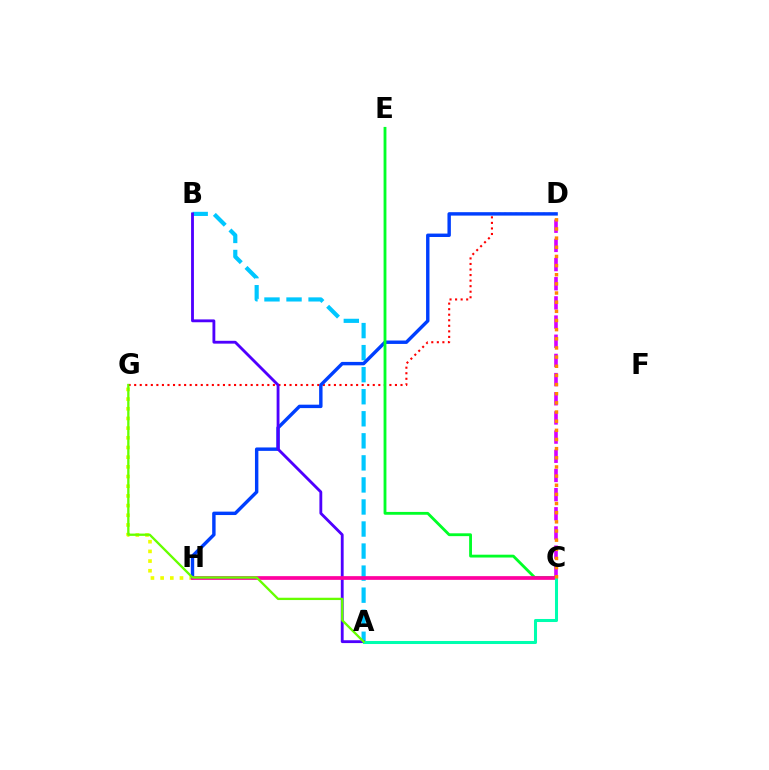{('C', 'D'): [{'color': '#d600ff', 'line_style': 'dashed', 'thickness': 2.6}, {'color': '#ff8800', 'line_style': 'dotted', 'thickness': 2.49}], ('G', 'H'): [{'color': '#eeff00', 'line_style': 'dotted', 'thickness': 2.63}], ('D', 'G'): [{'color': '#ff0000', 'line_style': 'dotted', 'thickness': 1.51}], ('A', 'B'): [{'color': '#00c7ff', 'line_style': 'dashed', 'thickness': 3.0}, {'color': '#4f00ff', 'line_style': 'solid', 'thickness': 2.04}], ('D', 'H'): [{'color': '#003fff', 'line_style': 'solid', 'thickness': 2.46}], ('C', 'E'): [{'color': '#00ff27', 'line_style': 'solid', 'thickness': 2.04}], ('C', 'H'): [{'color': '#ff00a0', 'line_style': 'solid', 'thickness': 2.67}], ('A', 'C'): [{'color': '#00ffaf', 'line_style': 'solid', 'thickness': 2.19}], ('A', 'G'): [{'color': '#66ff00', 'line_style': 'solid', 'thickness': 1.67}]}